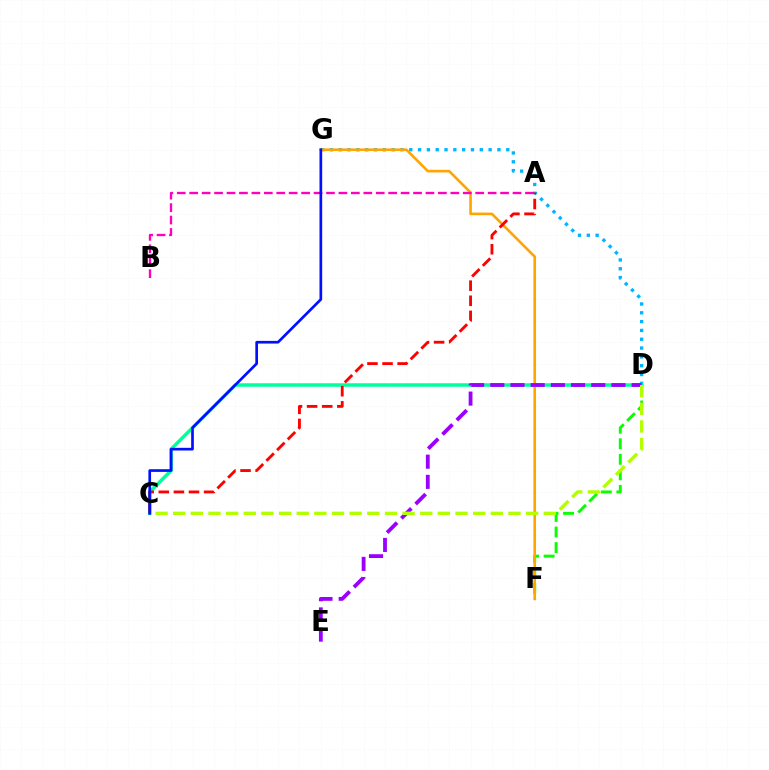{('D', 'F'): [{'color': '#08ff00', 'line_style': 'dashed', 'thickness': 2.11}], ('D', 'G'): [{'color': '#00b5ff', 'line_style': 'dotted', 'thickness': 2.4}], ('C', 'D'): [{'color': '#00ff9d', 'line_style': 'solid', 'thickness': 2.51}, {'color': '#b3ff00', 'line_style': 'dashed', 'thickness': 2.4}], ('F', 'G'): [{'color': '#ffa500', 'line_style': 'solid', 'thickness': 1.88}], ('D', 'E'): [{'color': '#9b00ff', 'line_style': 'dashed', 'thickness': 2.74}], ('A', 'B'): [{'color': '#ff00bd', 'line_style': 'dashed', 'thickness': 1.69}], ('A', 'C'): [{'color': '#ff0000', 'line_style': 'dashed', 'thickness': 2.05}], ('C', 'G'): [{'color': '#0010ff', 'line_style': 'solid', 'thickness': 1.93}]}